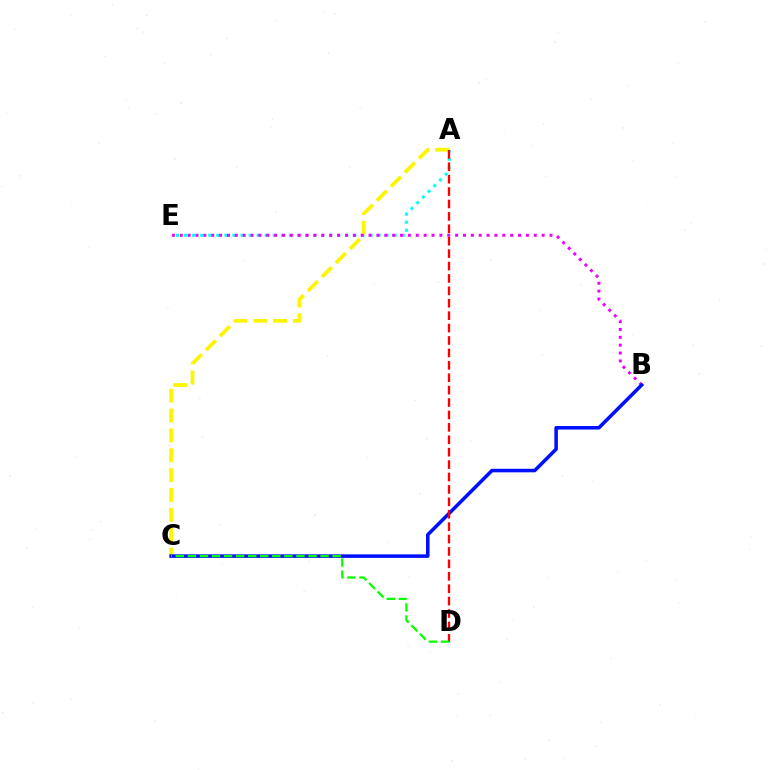{('A', 'E'): [{'color': '#00fff6', 'line_style': 'dotted', 'thickness': 2.19}], ('A', 'C'): [{'color': '#fcf500', 'line_style': 'dashed', 'thickness': 2.7}], ('B', 'E'): [{'color': '#ee00ff', 'line_style': 'dotted', 'thickness': 2.14}], ('B', 'C'): [{'color': '#0010ff', 'line_style': 'solid', 'thickness': 2.56}], ('A', 'D'): [{'color': '#ff0000', 'line_style': 'dashed', 'thickness': 1.69}], ('C', 'D'): [{'color': '#08ff00', 'line_style': 'dashed', 'thickness': 1.64}]}